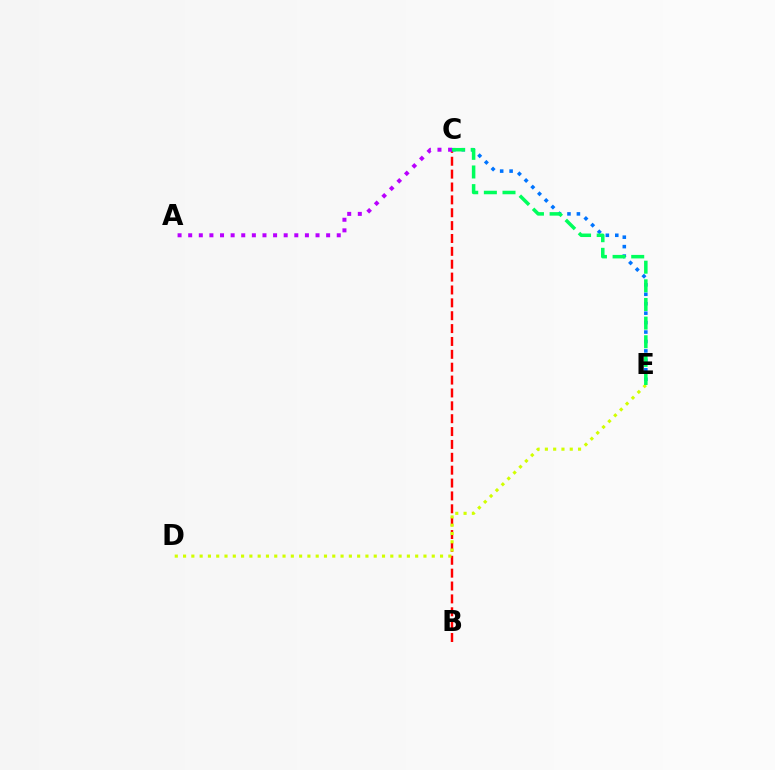{('B', 'C'): [{'color': '#ff0000', 'line_style': 'dashed', 'thickness': 1.75}], ('A', 'C'): [{'color': '#b900ff', 'line_style': 'dotted', 'thickness': 2.88}], ('C', 'E'): [{'color': '#0074ff', 'line_style': 'dotted', 'thickness': 2.56}, {'color': '#00ff5c', 'line_style': 'dashed', 'thickness': 2.53}], ('D', 'E'): [{'color': '#d1ff00', 'line_style': 'dotted', 'thickness': 2.25}]}